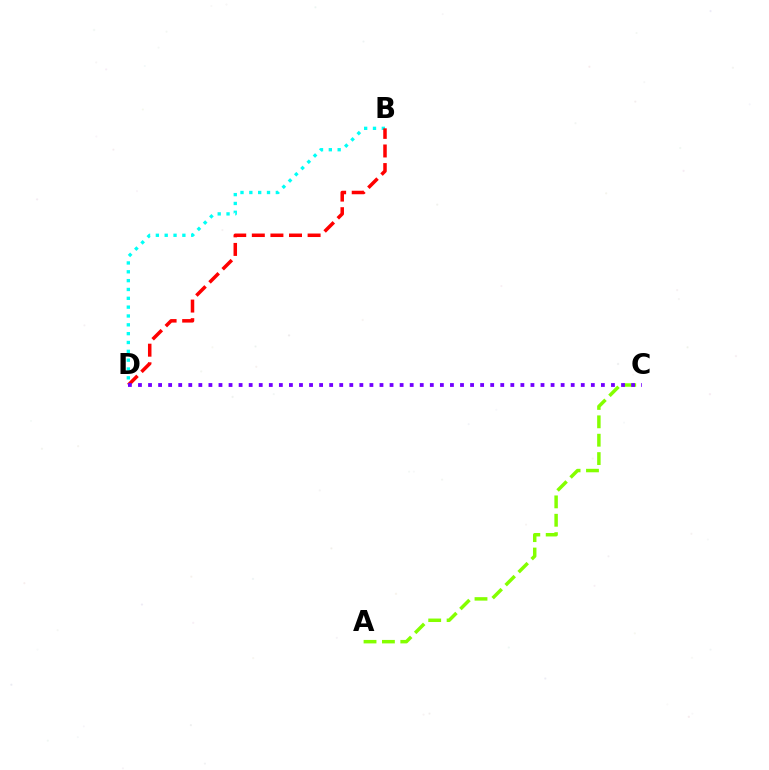{('A', 'C'): [{'color': '#84ff00', 'line_style': 'dashed', 'thickness': 2.5}], ('B', 'D'): [{'color': '#00fff6', 'line_style': 'dotted', 'thickness': 2.4}, {'color': '#ff0000', 'line_style': 'dashed', 'thickness': 2.53}], ('C', 'D'): [{'color': '#7200ff', 'line_style': 'dotted', 'thickness': 2.73}]}